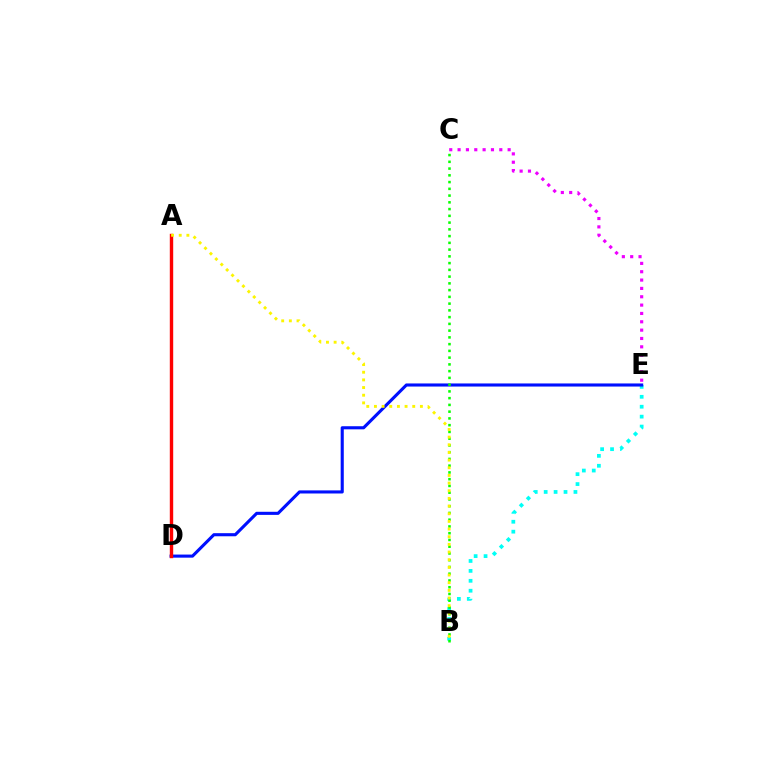{('B', 'E'): [{'color': '#00fff6', 'line_style': 'dotted', 'thickness': 2.7}], ('D', 'E'): [{'color': '#0010ff', 'line_style': 'solid', 'thickness': 2.23}], ('B', 'C'): [{'color': '#08ff00', 'line_style': 'dotted', 'thickness': 1.83}], ('C', 'E'): [{'color': '#ee00ff', 'line_style': 'dotted', 'thickness': 2.27}], ('A', 'D'): [{'color': '#ff0000', 'line_style': 'solid', 'thickness': 2.45}], ('A', 'B'): [{'color': '#fcf500', 'line_style': 'dotted', 'thickness': 2.08}]}